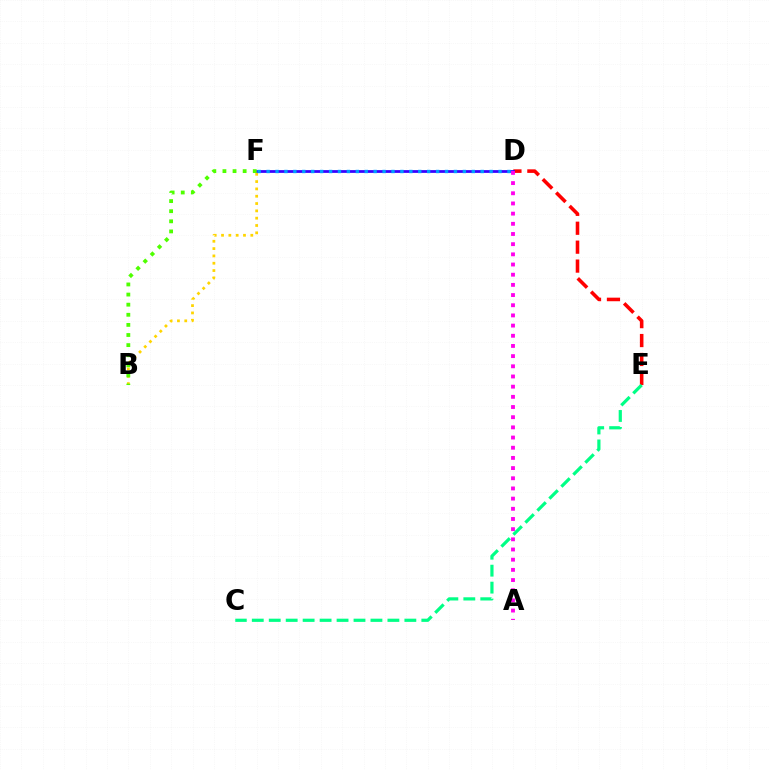{('B', 'F'): [{'color': '#ffd500', 'line_style': 'dotted', 'thickness': 1.99}, {'color': '#4fff00', 'line_style': 'dotted', 'thickness': 2.75}], ('D', 'E'): [{'color': '#ff0000', 'line_style': 'dashed', 'thickness': 2.57}], ('D', 'F'): [{'color': '#3700ff', 'line_style': 'solid', 'thickness': 1.99}, {'color': '#009eff', 'line_style': 'dotted', 'thickness': 2.42}], ('C', 'E'): [{'color': '#00ff86', 'line_style': 'dashed', 'thickness': 2.3}], ('A', 'D'): [{'color': '#ff00ed', 'line_style': 'dotted', 'thickness': 2.77}]}